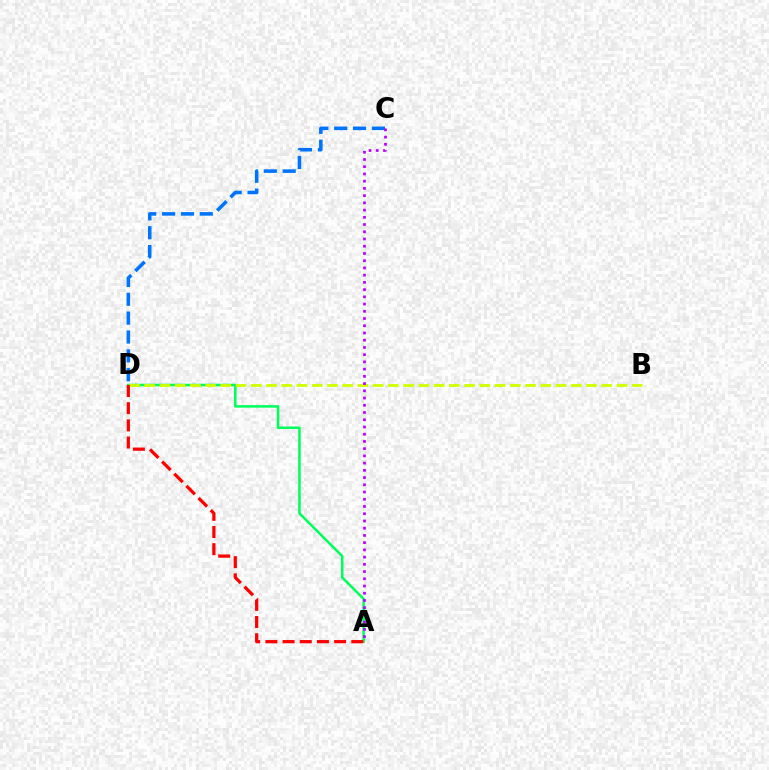{('C', 'D'): [{'color': '#0074ff', 'line_style': 'dashed', 'thickness': 2.56}], ('A', 'D'): [{'color': '#00ff5c', 'line_style': 'solid', 'thickness': 1.83}, {'color': '#ff0000', 'line_style': 'dashed', 'thickness': 2.33}], ('B', 'D'): [{'color': '#d1ff00', 'line_style': 'dashed', 'thickness': 2.07}], ('A', 'C'): [{'color': '#b900ff', 'line_style': 'dotted', 'thickness': 1.96}]}